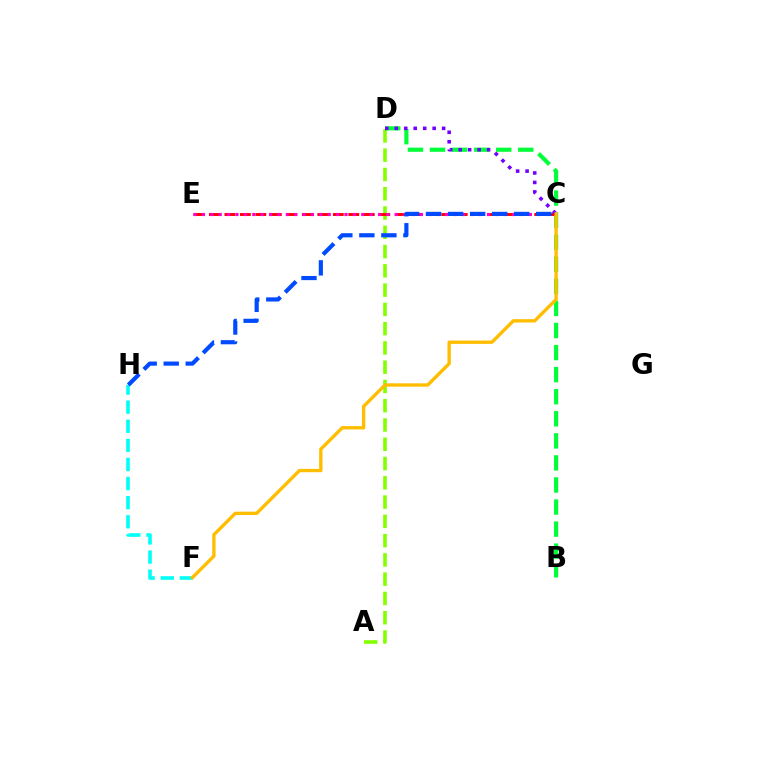{('A', 'D'): [{'color': '#84ff00', 'line_style': 'dashed', 'thickness': 2.62}], ('B', 'D'): [{'color': '#00ff39', 'line_style': 'dashed', 'thickness': 3.0}], ('C', 'E'): [{'color': '#ff0000', 'line_style': 'dashed', 'thickness': 2.1}, {'color': '#ff00cf', 'line_style': 'dotted', 'thickness': 2.28}], ('F', 'H'): [{'color': '#00fff6', 'line_style': 'dashed', 'thickness': 2.59}], ('C', 'D'): [{'color': '#7200ff', 'line_style': 'dotted', 'thickness': 2.57}], ('C', 'H'): [{'color': '#004bff', 'line_style': 'dashed', 'thickness': 2.99}], ('C', 'F'): [{'color': '#ffbd00', 'line_style': 'solid', 'thickness': 2.41}]}